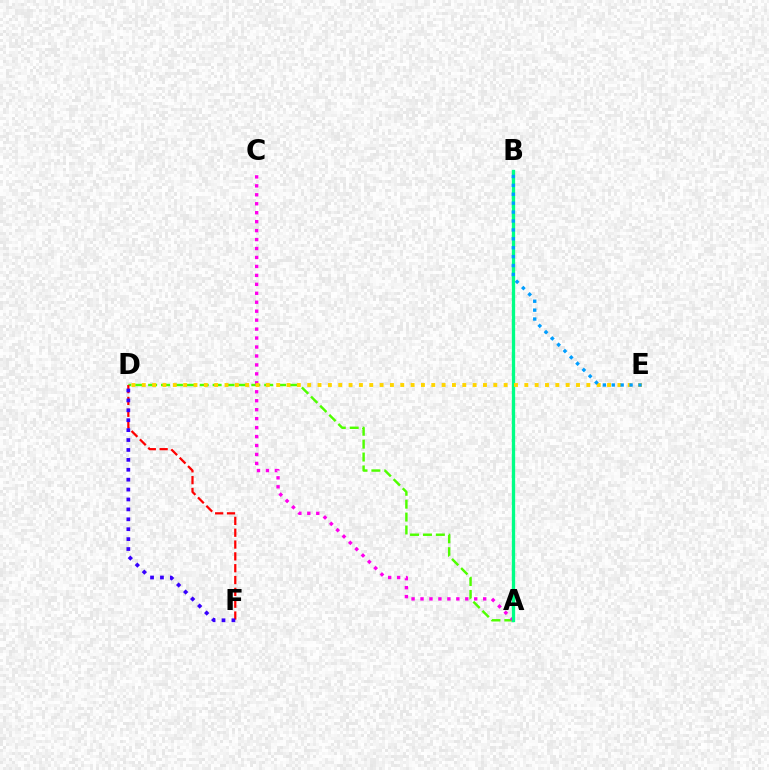{('A', 'D'): [{'color': '#4fff00', 'line_style': 'dashed', 'thickness': 1.75}], ('D', 'F'): [{'color': '#ff0000', 'line_style': 'dashed', 'thickness': 1.61}, {'color': '#3700ff', 'line_style': 'dotted', 'thickness': 2.69}], ('A', 'C'): [{'color': '#ff00ed', 'line_style': 'dotted', 'thickness': 2.43}], ('A', 'B'): [{'color': '#00ff86', 'line_style': 'solid', 'thickness': 2.38}], ('D', 'E'): [{'color': '#ffd500', 'line_style': 'dotted', 'thickness': 2.81}], ('B', 'E'): [{'color': '#009eff', 'line_style': 'dotted', 'thickness': 2.42}]}